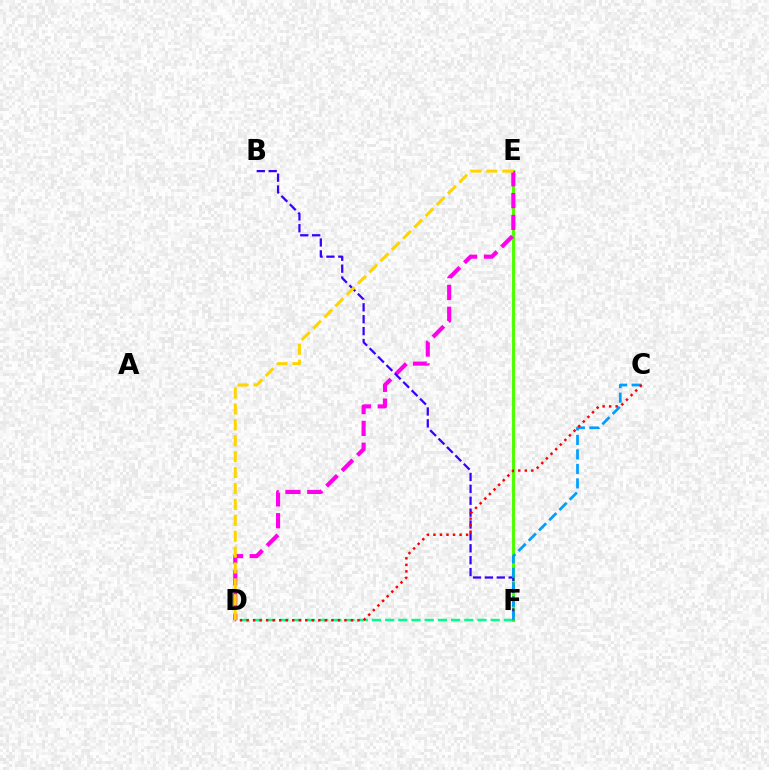{('D', 'F'): [{'color': '#00ff86', 'line_style': 'dashed', 'thickness': 1.79}], ('E', 'F'): [{'color': '#4fff00', 'line_style': 'solid', 'thickness': 2.14}], ('D', 'E'): [{'color': '#ff00ed', 'line_style': 'dashed', 'thickness': 2.97}, {'color': '#ffd500', 'line_style': 'dashed', 'thickness': 2.16}], ('B', 'F'): [{'color': '#3700ff', 'line_style': 'dashed', 'thickness': 1.61}], ('C', 'F'): [{'color': '#009eff', 'line_style': 'dashed', 'thickness': 1.97}], ('C', 'D'): [{'color': '#ff0000', 'line_style': 'dotted', 'thickness': 1.77}]}